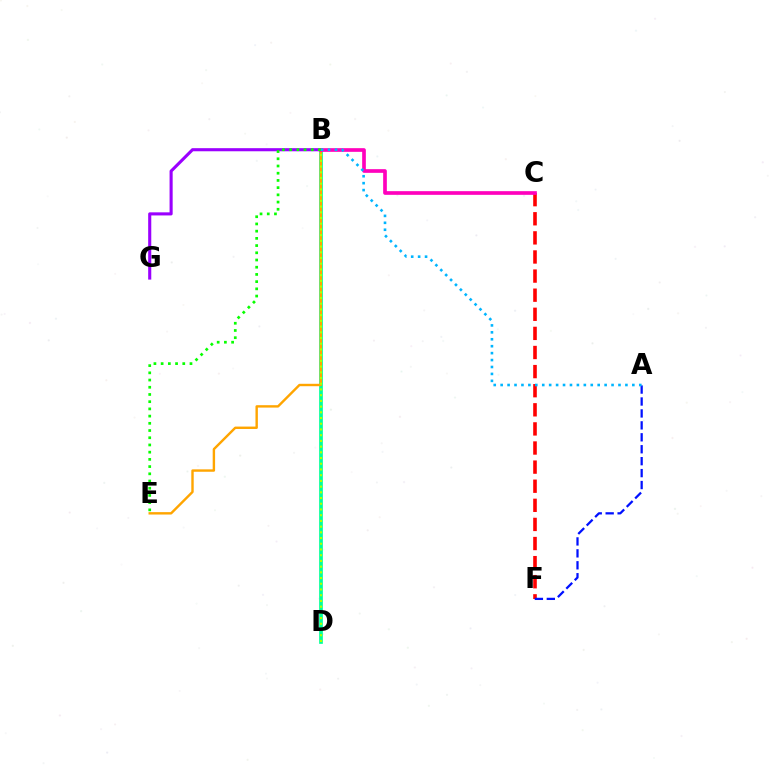{('B', 'G'): [{'color': '#9b00ff', 'line_style': 'solid', 'thickness': 2.23}], ('C', 'F'): [{'color': '#ff0000', 'line_style': 'dashed', 'thickness': 2.6}], ('A', 'F'): [{'color': '#0010ff', 'line_style': 'dashed', 'thickness': 1.62}], ('B', 'D'): [{'color': '#00ff9d', 'line_style': 'solid', 'thickness': 2.66}, {'color': '#b3ff00', 'line_style': 'dotted', 'thickness': 1.55}], ('B', 'E'): [{'color': '#ffa500', 'line_style': 'solid', 'thickness': 1.73}, {'color': '#08ff00', 'line_style': 'dotted', 'thickness': 1.96}], ('B', 'C'): [{'color': '#ff00bd', 'line_style': 'solid', 'thickness': 2.64}], ('A', 'B'): [{'color': '#00b5ff', 'line_style': 'dotted', 'thickness': 1.88}]}